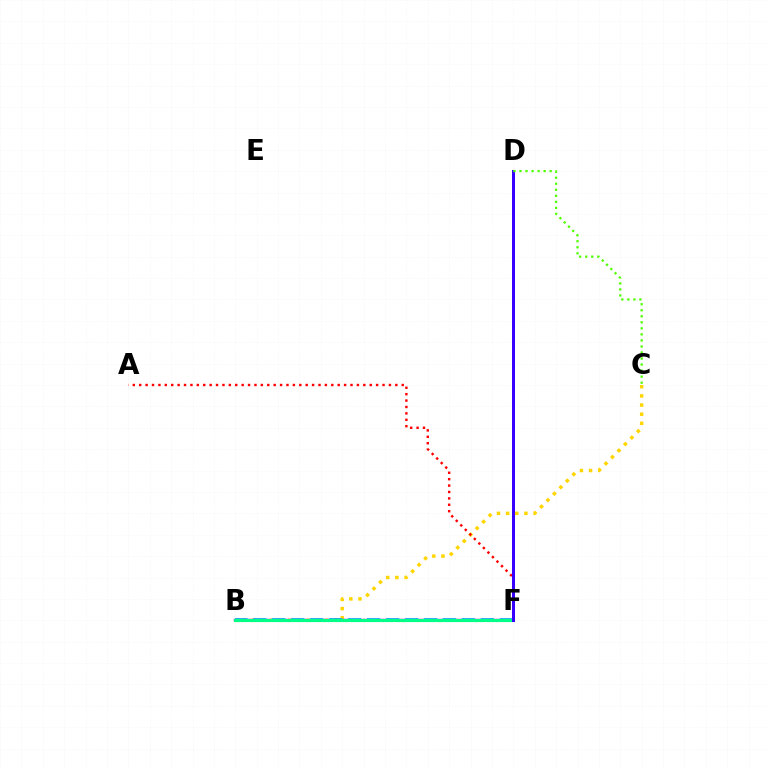{('B', 'C'): [{'color': '#ffd500', 'line_style': 'dotted', 'thickness': 2.49}], ('A', 'F'): [{'color': '#ff0000', 'line_style': 'dotted', 'thickness': 1.74}], ('B', 'F'): [{'color': '#ff00ed', 'line_style': 'solid', 'thickness': 1.73}, {'color': '#009eff', 'line_style': 'dashed', 'thickness': 2.58}, {'color': '#00ff86', 'line_style': 'solid', 'thickness': 2.27}], ('D', 'F'): [{'color': '#3700ff', 'line_style': 'solid', 'thickness': 2.16}], ('C', 'D'): [{'color': '#4fff00', 'line_style': 'dotted', 'thickness': 1.64}]}